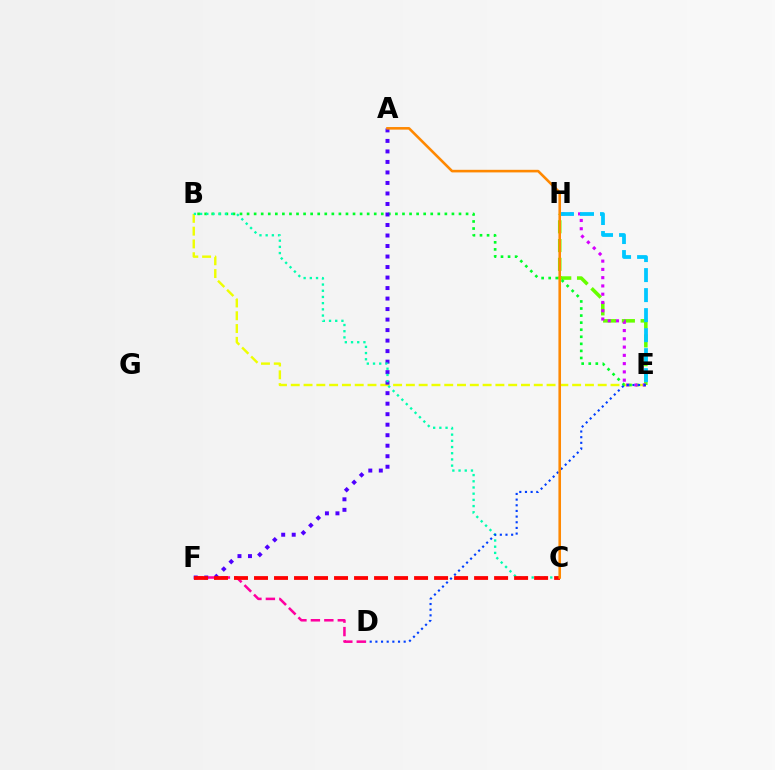{('E', 'H'): [{'color': '#66ff00', 'line_style': 'dashed', 'thickness': 2.55}, {'color': '#d600ff', 'line_style': 'dotted', 'thickness': 2.25}, {'color': '#00c7ff', 'line_style': 'dashed', 'thickness': 2.72}], ('B', 'E'): [{'color': '#eeff00', 'line_style': 'dashed', 'thickness': 1.74}, {'color': '#00ff27', 'line_style': 'dotted', 'thickness': 1.92}], ('D', 'F'): [{'color': '#ff00a0', 'line_style': 'dashed', 'thickness': 1.83}], ('A', 'F'): [{'color': '#4f00ff', 'line_style': 'dotted', 'thickness': 2.86}], ('B', 'C'): [{'color': '#00ffaf', 'line_style': 'dotted', 'thickness': 1.68}], ('D', 'E'): [{'color': '#003fff', 'line_style': 'dotted', 'thickness': 1.54}], ('C', 'F'): [{'color': '#ff0000', 'line_style': 'dashed', 'thickness': 2.72}], ('A', 'C'): [{'color': '#ff8800', 'line_style': 'solid', 'thickness': 1.87}]}